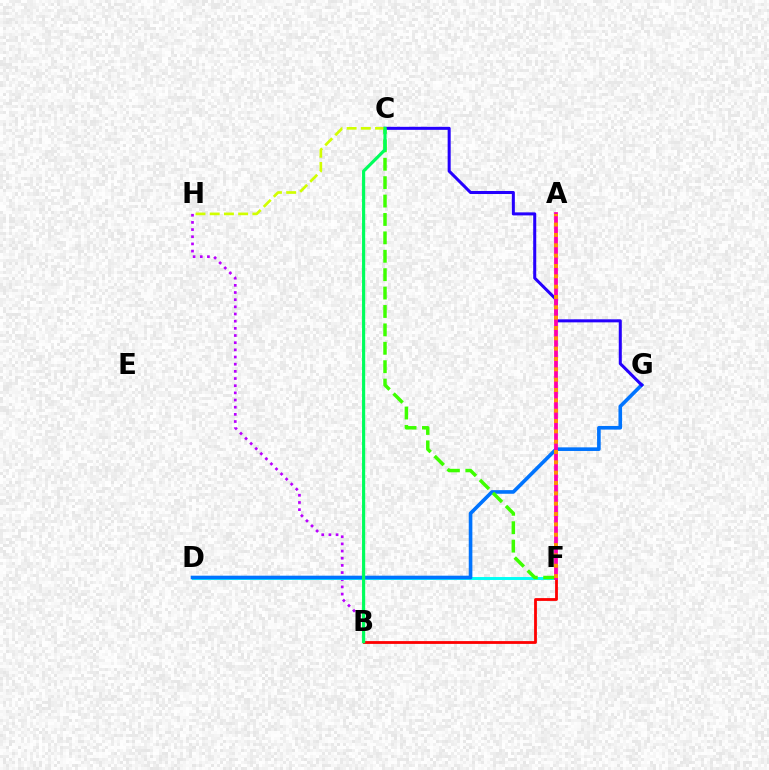{('B', 'H'): [{'color': '#b900ff', 'line_style': 'dotted', 'thickness': 1.95}], ('D', 'F'): [{'color': '#00fff6', 'line_style': 'solid', 'thickness': 2.11}], ('B', 'F'): [{'color': '#ff0000', 'line_style': 'solid', 'thickness': 2.02}], ('D', 'G'): [{'color': '#0074ff', 'line_style': 'solid', 'thickness': 2.61}], ('C', 'G'): [{'color': '#2500ff', 'line_style': 'solid', 'thickness': 2.19}], ('C', 'F'): [{'color': '#3dff00', 'line_style': 'dashed', 'thickness': 2.5}], ('A', 'F'): [{'color': '#ff00ac', 'line_style': 'solid', 'thickness': 2.73}, {'color': '#ff9400', 'line_style': 'dotted', 'thickness': 2.81}], ('C', 'H'): [{'color': '#d1ff00', 'line_style': 'dashed', 'thickness': 1.93}], ('B', 'C'): [{'color': '#00ff5c', 'line_style': 'solid', 'thickness': 2.27}]}